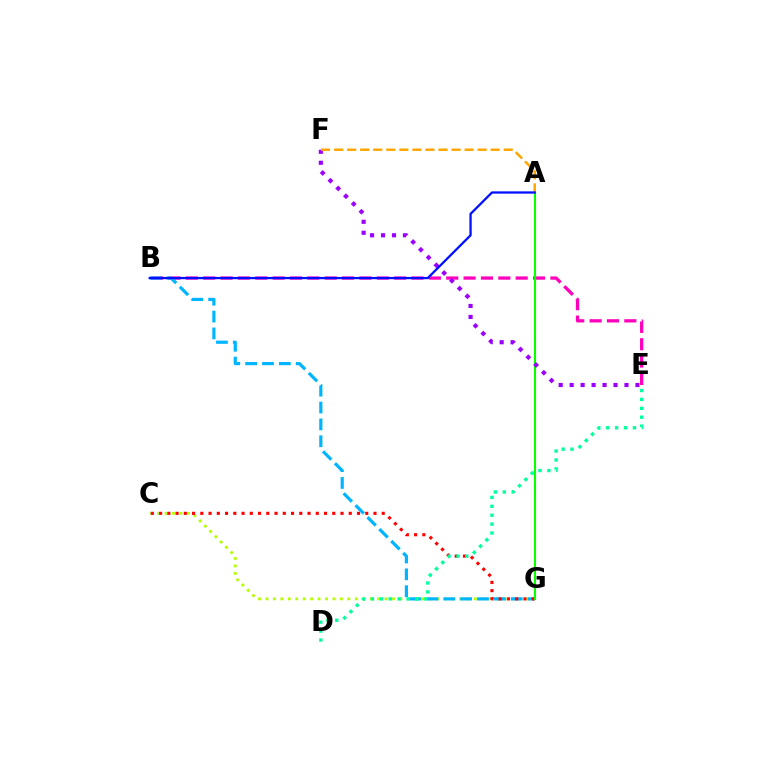{('B', 'E'): [{'color': '#ff00bd', 'line_style': 'dashed', 'thickness': 2.36}], ('C', 'G'): [{'color': '#b3ff00', 'line_style': 'dotted', 'thickness': 2.02}, {'color': '#ff0000', 'line_style': 'dotted', 'thickness': 2.24}], ('B', 'G'): [{'color': '#00b5ff', 'line_style': 'dashed', 'thickness': 2.29}], ('A', 'G'): [{'color': '#08ff00', 'line_style': 'solid', 'thickness': 1.53}], ('E', 'F'): [{'color': '#9b00ff', 'line_style': 'dotted', 'thickness': 2.98}], ('A', 'F'): [{'color': '#ffa500', 'line_style': 'dashed', 'thickness': 1.77}], ('D', 'E'): [{'color': '#00ff9d', 'line_style': 'dotted', 'thickness': 2.42}], ('A', 'B'): [{'color': '#0010ff', 'line_style': 'solid', 'thickness': 1.64}]}